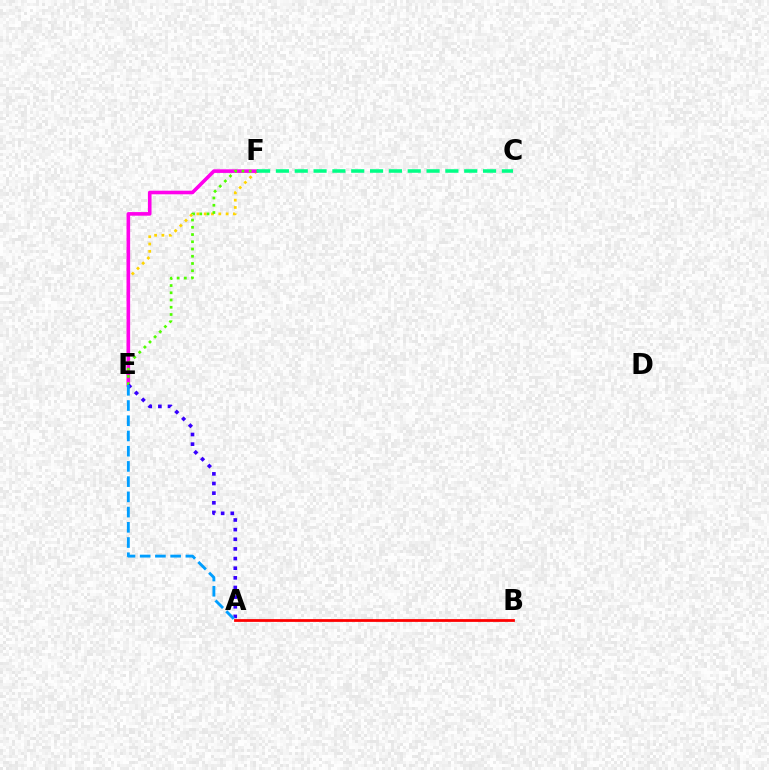{('A', 'B'): [{'color': '#ff0000', 'line_style': 'solid', 'thickness': 2.0}], ('E', 'F'): [{'color': '#ffd500', 'line_style': 'dotted', 'thickness': 1.98}, {'color': '#ff00ed', 'line_style': 'solid', 'thickness': 2.59}, {'color': '#4fff00', 'line_style': 'dotted', 'thickness': 1.97}], ('A', 'E'): [{'color': '#3700ff', 'line_style': 'dotted', 'thickness': 2.62}, {'color': '#009eff', 'line_style': 'dashed', 'thickness': 2.07}], ('C', 'F'): [{'color': '#00ff86', 'line_style': 'dashed', 'thickness': 2.56}]}